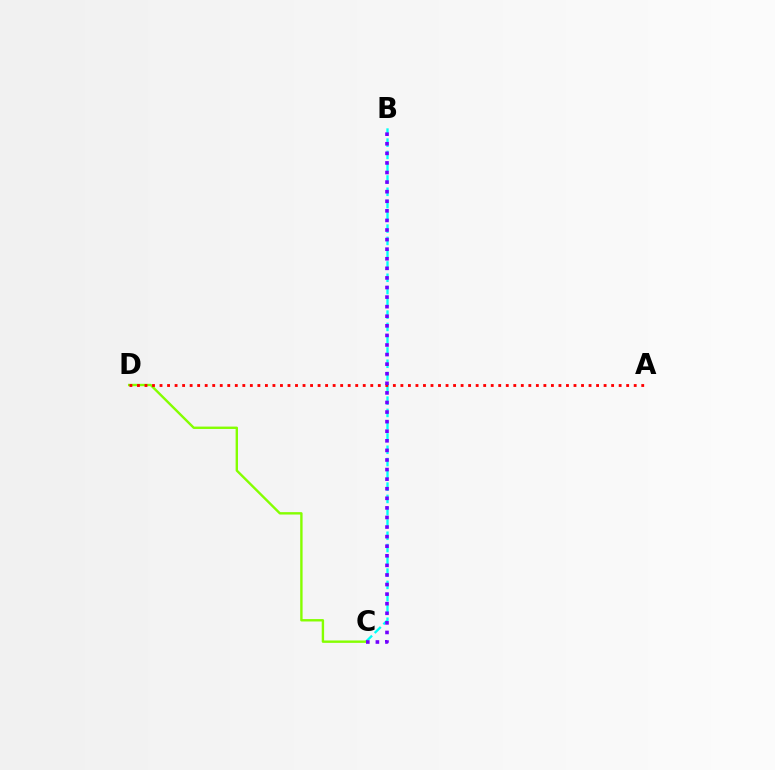{('B', 'C'): [{'color': '#00fff6', 'line_style': 'dashed', 'thickness': 1.67}, {'color': '#7200ff', 'line_style': 'dotted', 'thickness': 2.6}], ('C', 'D'): [{'color': '#84ff00', 'line_style': 'solid', 'thickness': 1.72}], ('A', 'D'): [{'color': '#ff0000', 'line_style': 'dotted', 'thickness': 2.04}]}